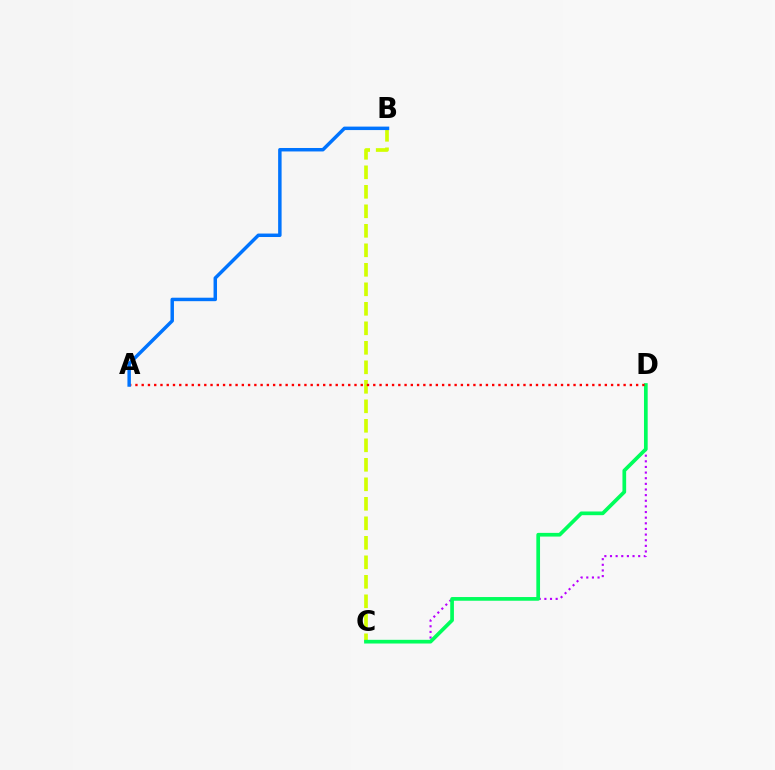{('C', 'D'): [{'color': '#b900ff', 'line_style': 'dotted', 'thickness': 1.53}, {'color': '#00ff5c', 'line_style': 'solid', 'thickness': 2.66}], ('B', 'C'): [{'color': '#d1ff00', 'line_style': 'dashed', 'thickness': 2.65}], ('A', 'D'): [{'color': '#ff0000', 'line_style': 'dotted', 'thickness': 1.7}], ('A', 'B'): [{'color': '#0074ff', 'line_style': 'solid', 'thickness': 2.5}]}